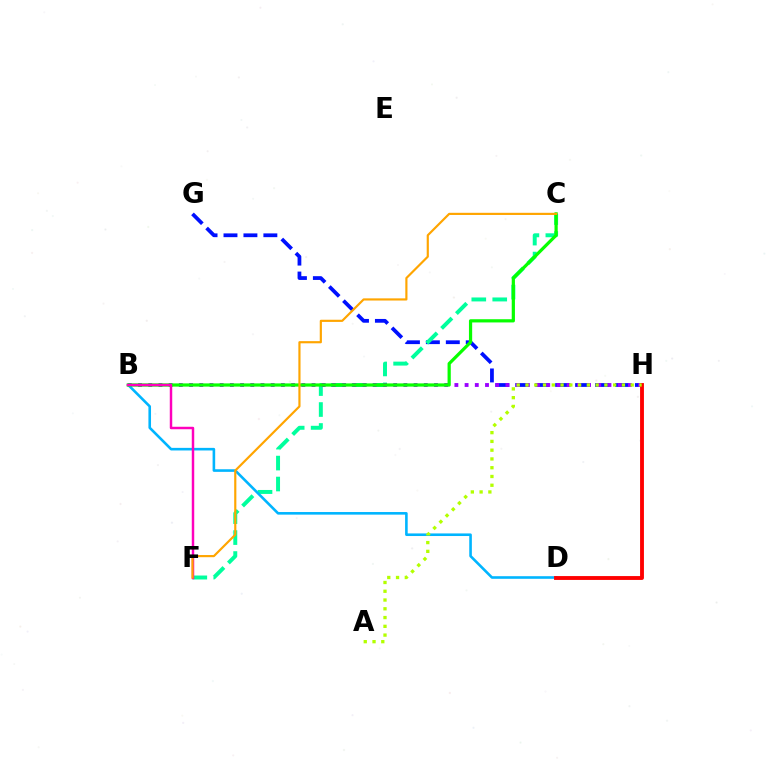{('G', 'H'): [{'color': '#0010ff', 'line_style': 'dashed', 'thickness': 2.71}], ('C', 'F'): [{'color': '#00ff9d', 'line_style': 'dashed', 'thickness': 2.85}, {'color': '#ffa500', 'line_style': 'solid', 'thickness': 1.56}], ('B', 'H'): [{'color': '#9b00ff', 'line_style': 'dotted', 'thickness': 2.77}], ('B', 'D'): [{'color': '#00b5ff', 'line_style': 'solid', 'thickness': 1.87}], ('B', 'C'): [{'color': '#08ff00', 'line_style': 'solid', 'thickness': 2.32}], ('D', 'H'): [{'color': '#ff0000', 'line_style': 'solid', 'thickness': 2.78}], ('B', 'F'): [{'color': '#ff00bd', 'line_style': 'solid', 'thickness': 1.77}], ('A', 'H'): [{'color': '#b3ff00', 'line_style': 'dotted', 'thickness': 2.38}]}